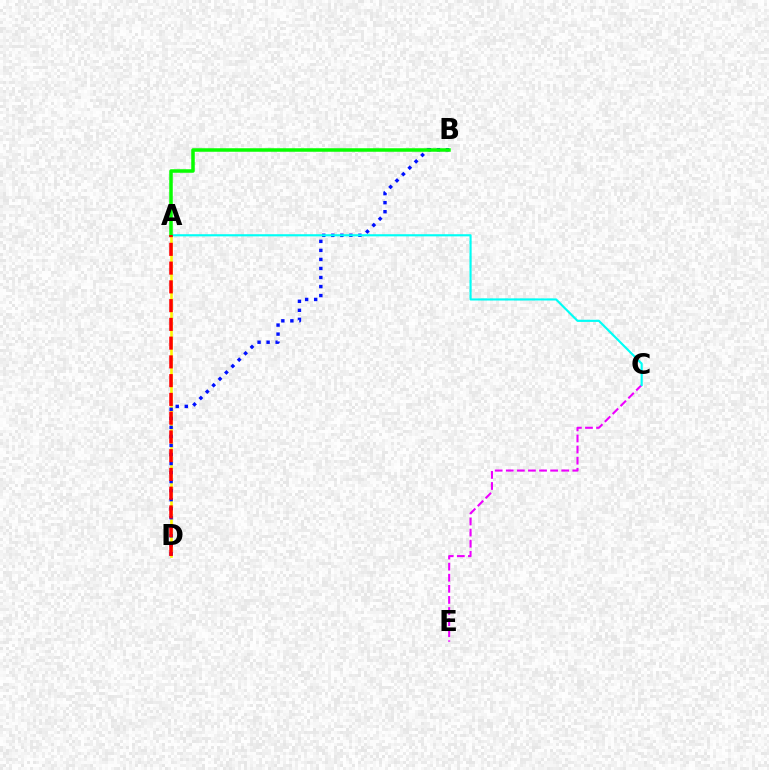{('A', 'D'): [{'color': '#fcf500', 'line_style': 'solid', 'thickness': 1.87}, {'color': '#ff0000', 'line_style': 'dashed', 'thickness': 2.55}], ('C', 'E'): [{'color': '#ee00ff', 'line_style': 'dashed', 'thickness': 1.51}], ('B', 'D'): [{'color': '#0010ff', 'line_style': 'dotted', 'thickness': 2.45}], ('A', 'C'): [{'color': '#00fff6', 'line_style': 'solid', 'thickness': 1.54}], ('A', 'B'): [{'color': '#08ff00', 'line_style': 'solid', 'thickness': 2.53}]}